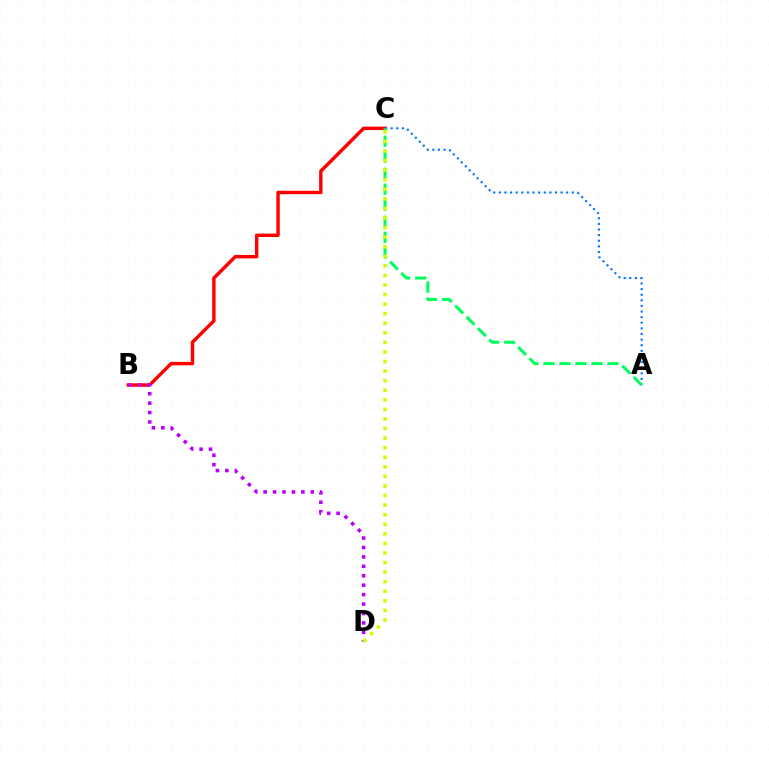{('B', 'C'): [{'color': '#ff0000', 'line_style': 'solid', 'thickness': 2.46}], ('B', 'D'): [{'color': '#b900ff', 'line_style': 'dotted', 'thickness': 2.56}], ('A', 'C'): [{'color': '#0074ff', 'line_style': 'dotted', 'thickness': 1.53}, {'color': '#00ff5c', 'line_style': 'dashed', 'thickness': 2.17}], ('C', 'D'): [{'color': '#d1ff00', 'line_style': 'dotted', 'thickness': 2.6}]}